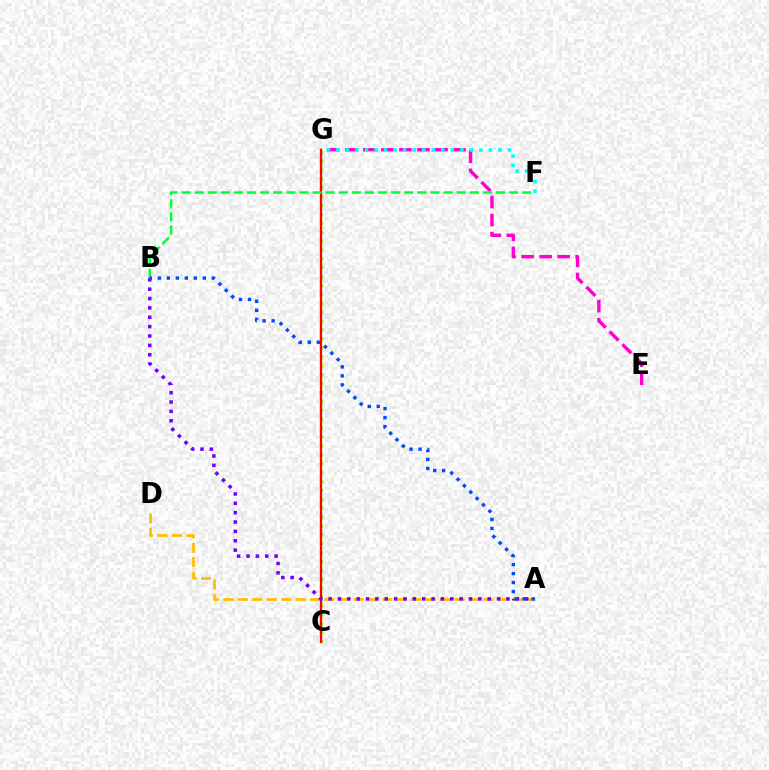{('A', 'D'): [{'color': '#ffbd00', 'line_style': 'dashed', 'thickness': 1.96}], ('E', 'G'): [{'color': '#ff00cf', 'line_style': 'dashed', 'thickness': 2.45}], ('C', 'G'): [{'color': '#84ff00', 'line_style': 'dotted', 'thickness': 2.42}, {'color': '#ff0000', 'line_style': 'solid', 'thickness': 1.65}], ('B', 'F'): [{'color': '#00ff39', 'line_style': 'dashed', 'thickness': 1.78}], ('F', 'G'): [{'color': '#00fff6', 'line_style': 'dotted', 'thickness': 2.59}], ('A', 'B'): [{'color': '#7200ff', 'line_style': 'dotted', 'thickness': 2.54}, {'color': '#004bff', 'line_style': 'dotted', 'thickness': 2.45}]}